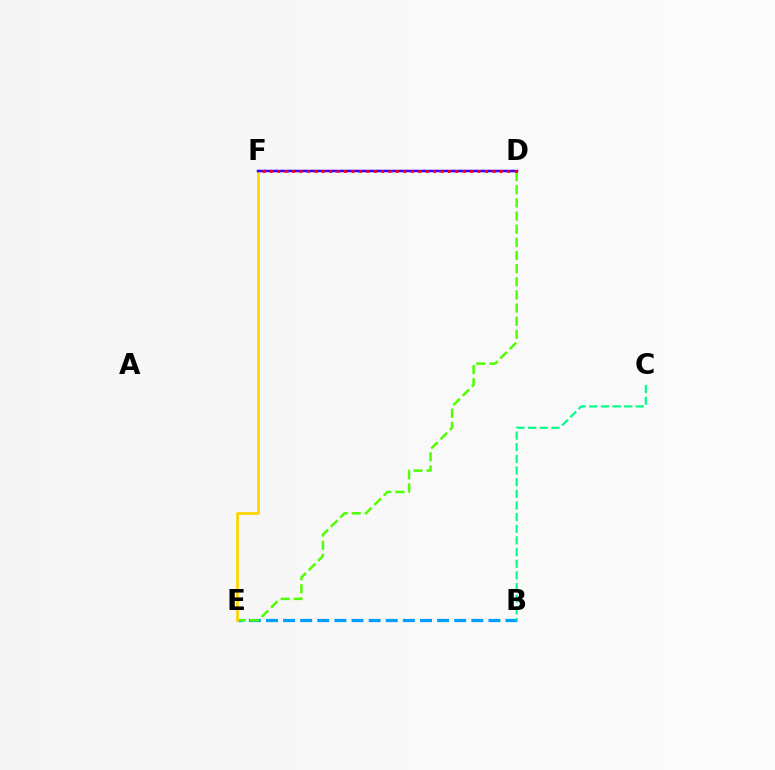{('B', 'E'): [{'color': '#009eff', 'line_style': 'dashed', 'thickness': 2.32}], ('D', 'E'): [{'color': '#4fff00', 'line_style': 'dashed', 'thickness': 1.79}], ('E', 'F'): [{'color': '#ffd500', 'line_style': 'solid', 'thickness': 1.98}], ('D', 'F'): [{'color': '#ff00ed', 'line_style': 'dotted', 'thickness': 1.6}, {'color': '#3700ff', 'line_style': 'solid', 'thickness': 1.8}, {'color': '#ff0000', 'line_style': 'dotted', 'thickness': 2.01}], ('B', 'C'): [{'color': '#00ff86', 'line_style': 'dashed', 'thickness': 1.58}]}